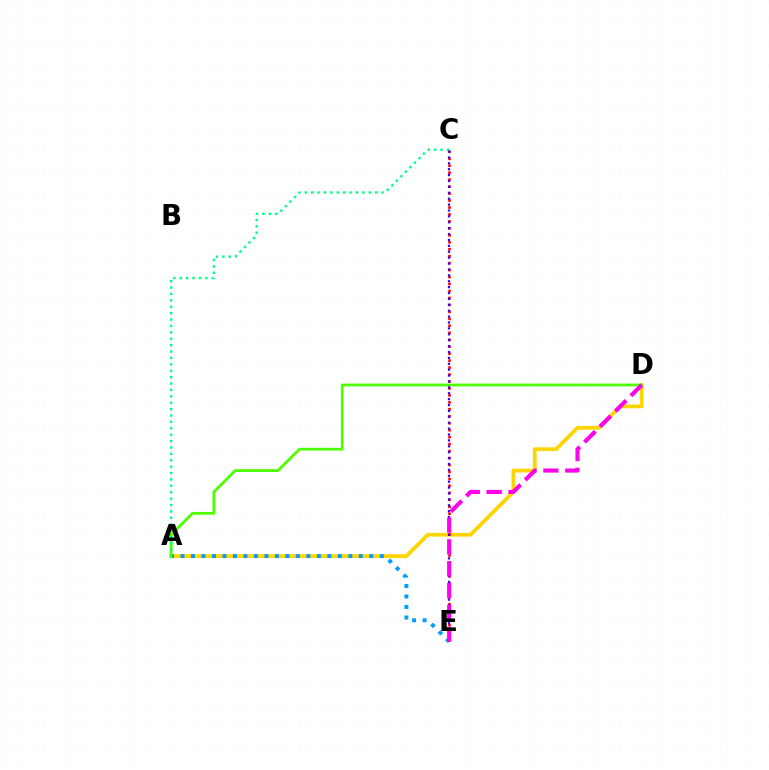{('A', 'D'): [{'color': '#ffd500', 'line_style': 'solid', 'thickness': 2.7}, {'color': '#4fff00', 'line_style': 'solid', 'thickness': 2.02}], ('A', 'E'): [{'color': '#009eff', 'line_style': 'dotted', 'thickness': 2.85}], ('C', 'E'): [{'color': '#ff0000', 'line_style': 'dotted', 'thickness': 1.89}, {'color': '#3700ff', 'line_style': 'dotted', 'thickness': 1.6}], ('A', 'C'): [{'color': '#00ff86', 'line_style': 'dotted', 'thickness': 1.74}], ('D', 'E'): [{'color': '#ff00ed', 'line_style': 'dashed', 'thickness': 2.97}]}